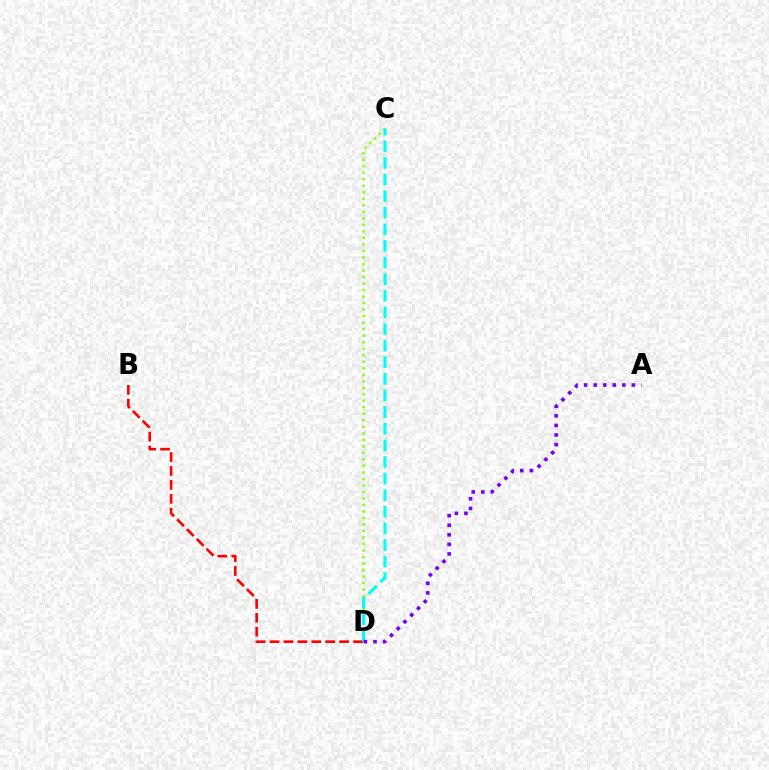{('C', 'D'): [{'color': '#84ff00', 'line_style': 'dotted', 'thickness': 1.77}, {'color': '#00fff6', 'line_style': 'dashed', 'thickness': 2.26}], ('B', 'D'): [{'color': '#ff0000', 'line_style': 'dashed', 'thickness': 1.89}], ('A', 'D'): [{'color': '#7200ff', 'line_style': 'dotted', 'thickness': 2.6}]}